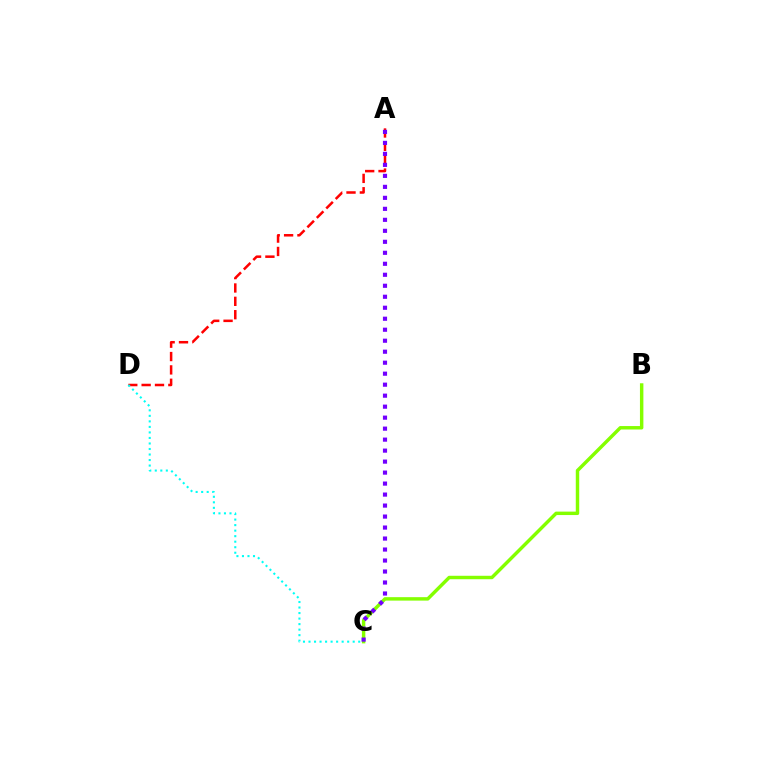{('A', 'D'): [{'color': '#ff0000', 'line_style': 'dashed', 'thickness': 1.81}], ('B', 'C'): [{'color': '#84ff00', 'line_style': 'solid', 'thickness': 2.48}], ('C', 'D'): [{'color': '#00fff6', 'line_style': 'dotted', 'thickness': 1.5}], ('A', 'C'): [{'color': '#7200ff', 'line_style': 'dotted', 'thickness': 2.99}]}